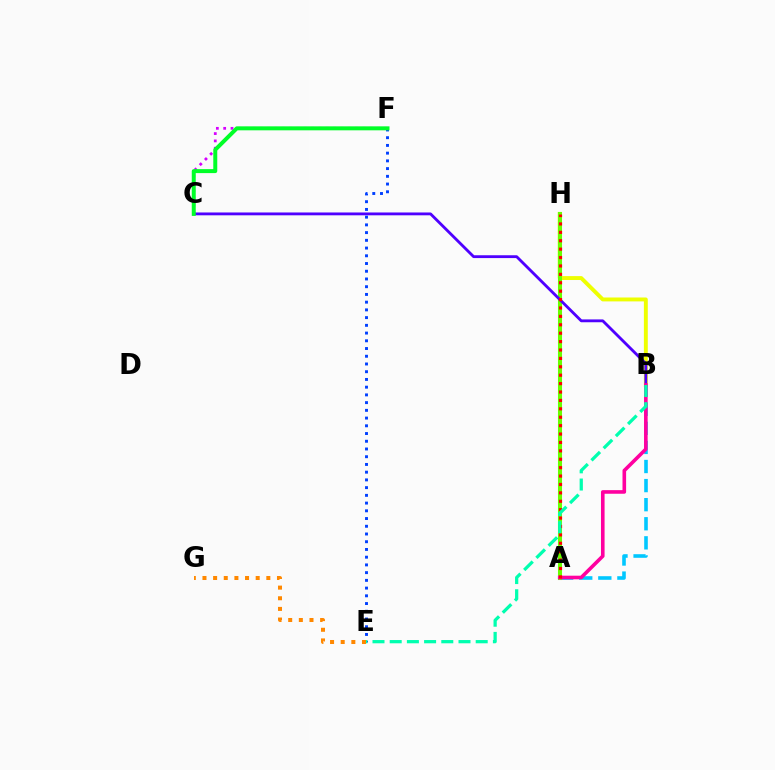{('B', 'H'): [{'color': '#eeff00', 'line_style': 'solid', 'thickness': 2.81}], ('E', 'F'): [{'color': '#003fff', 'line_style': 'dotted', 'thickness': 2.1}], ('A', 'B'): [{'color': '#00c7ff', 'line_style': 'dashed', 'thickness': 2.59}, {'color': '#ff00a0', 'line_style': 'solid', 'thickness': 2.6}], ('A', 'H'): [{'color': '#66ff00', 'line_style': 'solid', 'thickness': 2.92}, {'color': '#ff0000', 'line_style': 'dotted', 'thickness': 2.28}], ('C', 'F'): [{'color': '#d600ff', 'line_style': 'dotted', 'thickness': 1.99}, {'color': '#00ff27', 'line_style': 'solid', 'thickness': 2.86}], ('B', 'C'): [{'color': '#4f00ff', 'line_style': 'solid', 'thickness': 2.04}], ('E', 'G'): [{'color': '#ff8800', 'line_style': 'dotted', 'thickness': 2.89}], ('B', 'E'): [{'color': '#00ffaf', 'line_style': 'dashed', 'thickness': 2.34}]}